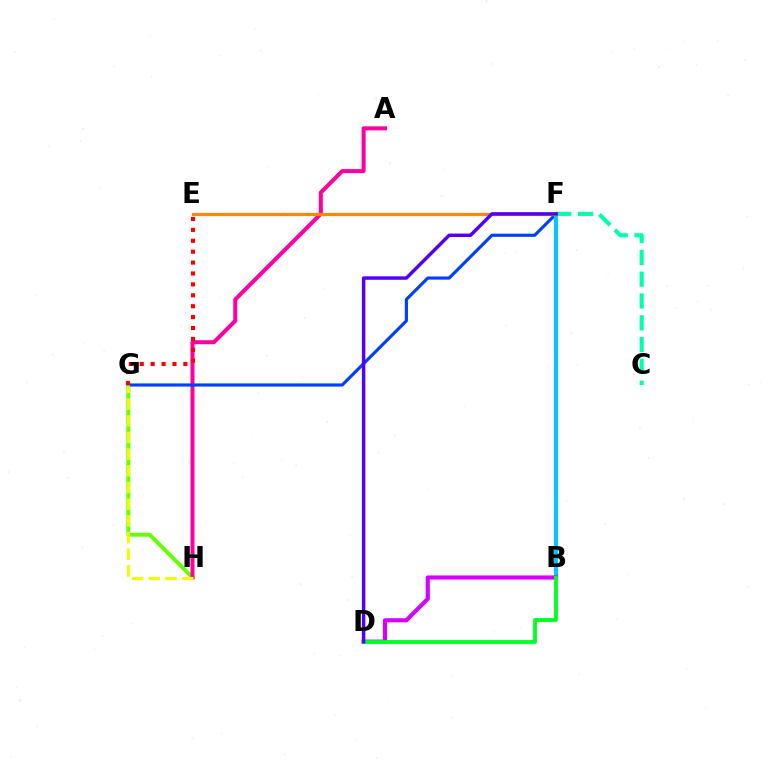{('G', 'H'): [{'color': '#66ff00', 'line_style': 'solid', 'thickness': 2.81}, {'color': '#eeff00', 'line_style': 'dashed', 'thickness': 2.27}], ('A', 'H'): [{'color': '#ff00a0', 'line_style': 'solid', 'thickness': 2.9}], ('C', 'F'): [{'color': '#00ffaf', 'line_style': 'dashed', 'thickness': 2.96}], ('F', 'G'): [{'color': '#003fff', 'line_style': 'solid', 'thickness': 2.26}], ('B', 'F'): [{'color': '#00c7ff', 'line_style': 'solid', 'thickness': 2.92}], ('B', 'D'): [{'color': '#d600ff', 'line_style': 'solid', 'thickness': 2.98}, {'color': '#00ff27', 'line_style': 'solid', 'thickness': 2.77}], ('E', 'F'): [{'color': '#ff8800', 'line_style': 'solid', 'thickness': 2.31}], ('D', 'F'): [{'color': '#4f00ff', 'line_style': 'solid', 'thickness': 2.49}], ('E', 'G'): [{'color': '#ff0000', 'line_style': 'dotted', 'thickness': 2.96}]}